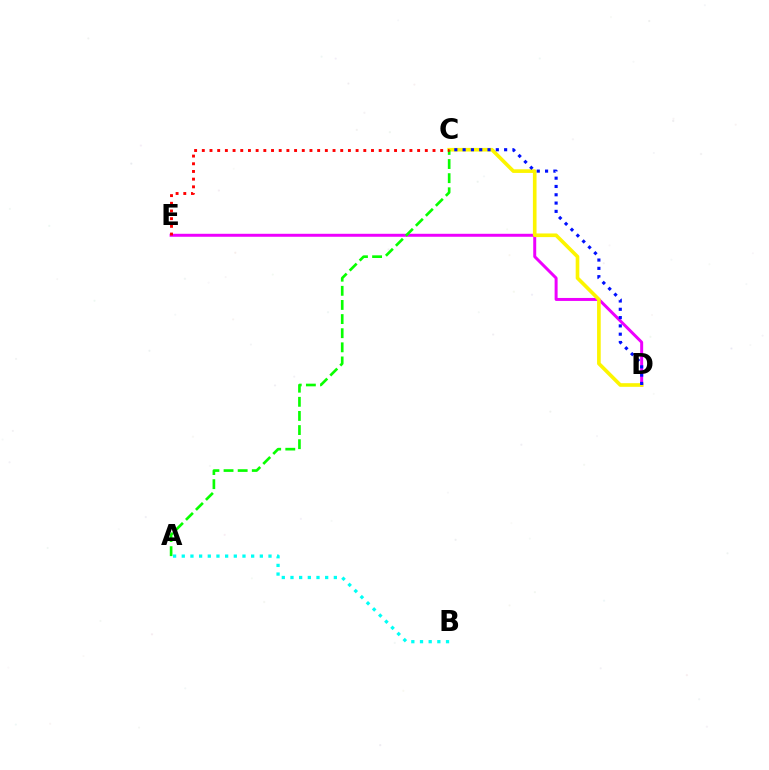{('D', 'E'): [{'color': '#ee00ff', 'line_style': 'solid', 'thickness': 2.14}], ('C', 'D'): [{'color': '#fcf500', 'line_style': 'solid', 'thickness': 2.62}, {'color': '#0010ff', 'line_style': 'dotted', 'thickness': 2.26}], ('A', 'C'): [{'color': '#08ff00', 'line_style': 'dashed', 'thickness': 1.92}], ('C', 'E'): [{'color': '#ff0000', 'line_style': 'dotted', 'thickness': 2.09}], ('A', 'B'): [{'color': '#00fff6', 'line_style': 'dotted', 'thickness': 2.36}]}